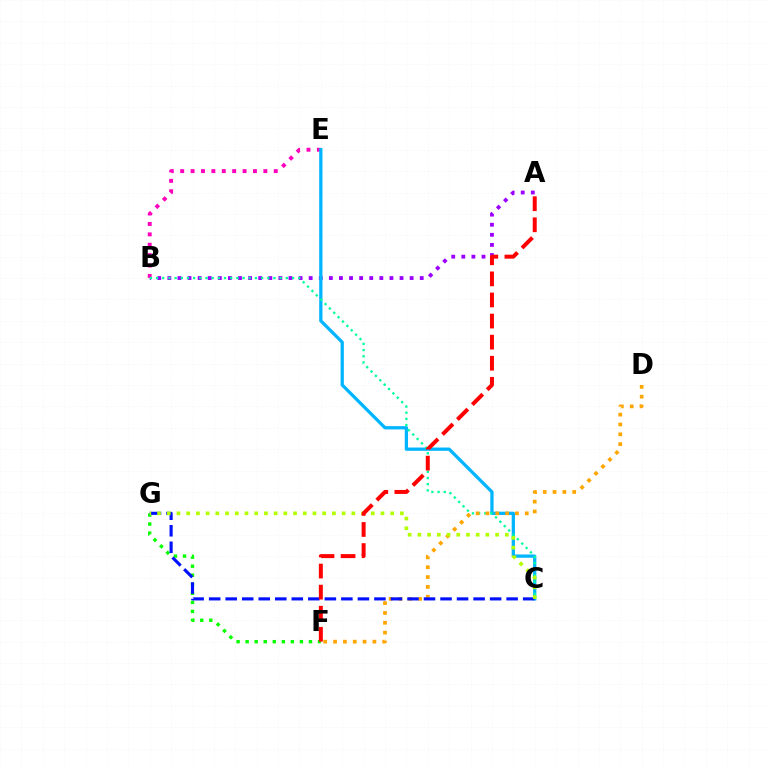{('A', 'B'): [{'color': '#9b00ff', 'line_style': 'dotted', 'thickness': 2.74}], ('B', 'E'): [{'color': '#ff00bd', 'line_style': 'dotted', 'thickness': 2.82}], ('C', 'E'): [{'color': '#00b5ff', 'line_style': 'solid', 'thickness': 2.35}], ('B', 'C'): [{'color': '#00ff9d', 'line_style': 'dotted', 'thickness': 1.68}], ('F', 'G'): [{'color': '#08ff00', 'line_style': 'dotted', 'thickness': 2.46}], ('D', 'F'): [{'color': '#ffa500', 'line_style': 'dotted', 'thickness': 2.67}], ('C', 'G'): [{'color': '#0010ff', 'line_style': 'dashed', 'thickness': 2.25}, {'color': '#b3ff00', 'line_style': 'dotted', 'thickness': 2.64}], ('A', 'F'): [{'color': '#ff0000', 'line_style': 'dashed', 'thickness': 2.86}]}